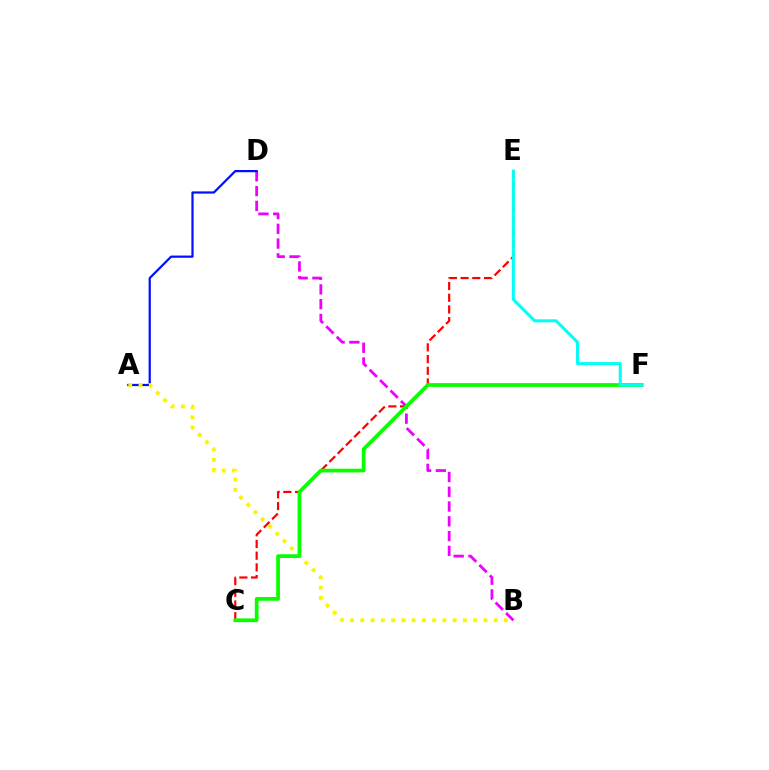{('B', 'D'): [{'color': '#ee00ff', 'line_style': 'dashed', 'thickness': 2.01}], ('A', 'D'): [{'color': '#0010ff', 'line_style': 'solid', 'thickness': 1.6}], ('A', 'B'): [{'color': '#fcf500', 'line_style': 'dotted', 'thickness': 2.79}], ('C', 'E'): [{'color': '#ff0000', 'line_style': 'dashed', 'thickness': 1.59}], ('C', 'F'): [{'color': '#08ff00', 'line_style': 'solid', 'thickness': 2.69}], ('E', 'F'): [{'color': '#00fff6', 'line_style': 'solid', 'thickness': 2.17}]}